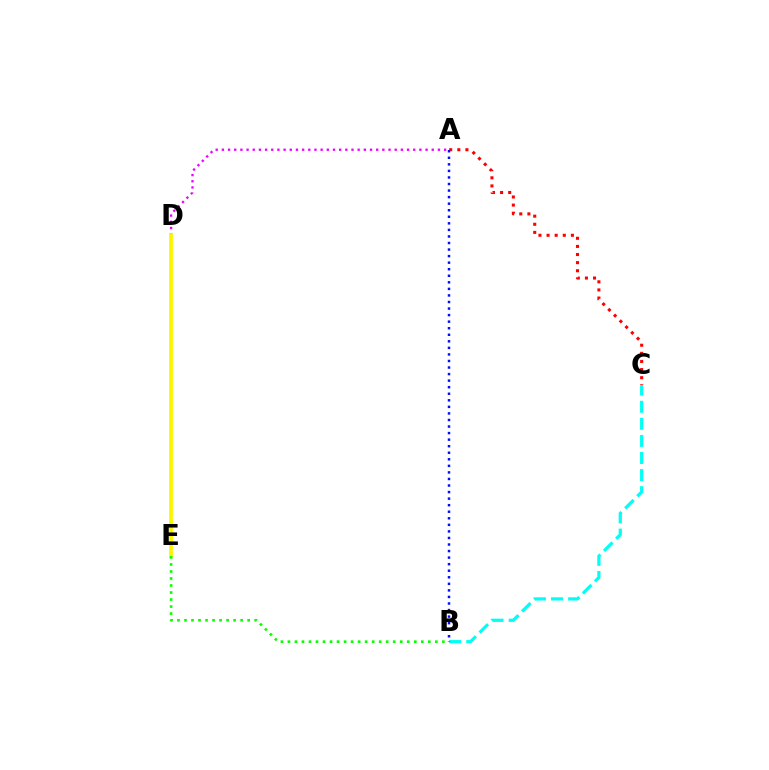{('A', 'D'): [{'color': '#ee00ff', 'line_style': 'dotted', 'thickness': 1.68}], ('B', 'C'): [{'color': '#00fff6', 'line_style': 'dashed', 'thickness': 2.32}], ('A', 'C'): [{'color': '#ff0000', 'line_style': 'dotted', 'thickness': 2.2}], ('D', 'E'): [{'color': '#fcf500', 'line_style': 'solid', 'thickness': 2.73}], ('B', 'E'): [{'color': '#08ff00', 'line_style': 'dotted', 'thickness': 1.91}], ('A', 'B'): [{'color': '#0010ff', 'line_style': 'dotted', 'thickness': 1.78}]}